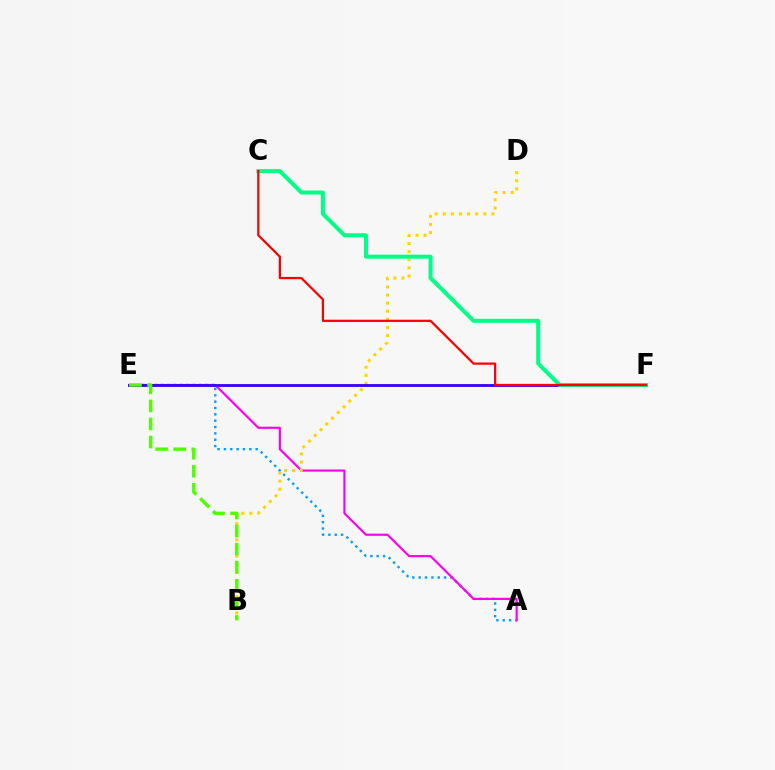{('A', 'E'): [{'color': '#009eff', 'line_style': 'dotted', 'thickness': 1.72}, {'color': '#ff00ed', 'line_style': 'solid', 'thickness': 1.55}], ('B', 'D'): [{'color': '#ffd500', 'line_style': 'dotted', 'thickness': 2.2}], ('E', 'F'): [{'color': '#3700ff', 'line_style': 'solid', 'thickness': 2.03}], ('C', 'F'): [{'color': '#00ff86', 'line_style': 'solid', 'thickness': 2.89}, {'color': '#ff0000', 'line_style': 'solid', 'thickness': 1.61}], ('B', 'E'): [{'color': '#4fff00', 'line_style': 'dashed', 'thickness': 2.45}]}